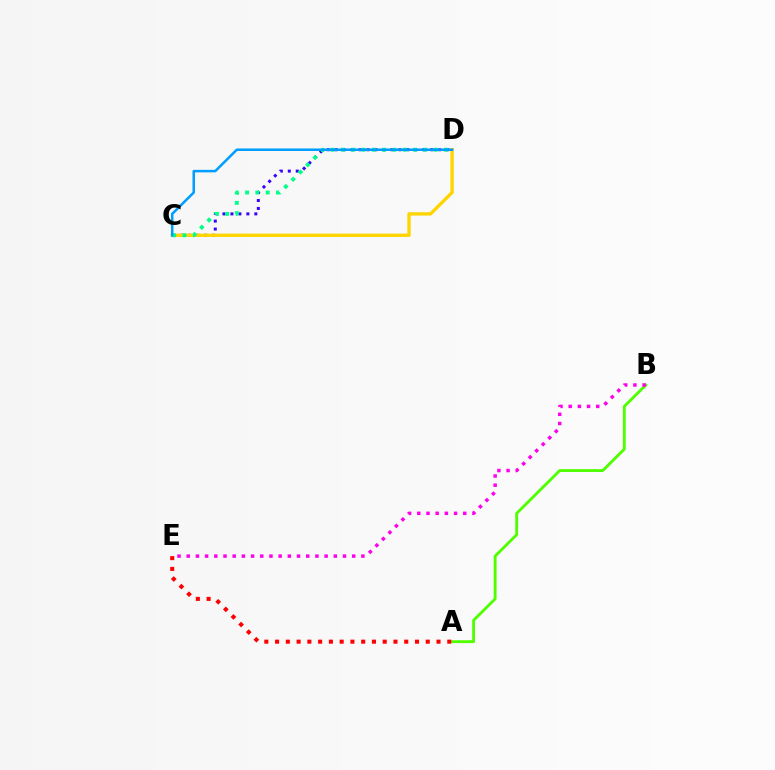{('A', 'B'): [{'color': '#4fff00', 'line_style': 'solid', 'thickness': 2.05}], ('C', 'D'): [{'color': '#3700ff', 'line_style': 'dotted', 'thickness': 2.16}, {'color': '#ffd500', 'line_style': 'solid', 'thickness': 2.41}, {'color': '#00ff86', 'line_style': 'dotted', 'thickness': 2.8}, {'color': '#009eff', 'line_style': 'solid', 'thickness': 1.82}], ('B', 'E'): [{'color': '#ff00ed', 'line_style': 'dotted', 'thickness': 2.5}], ('A', 'E'): [{'color': '#ff0000', 'line_style': 'dotted', 'thickness': 2.92}]}